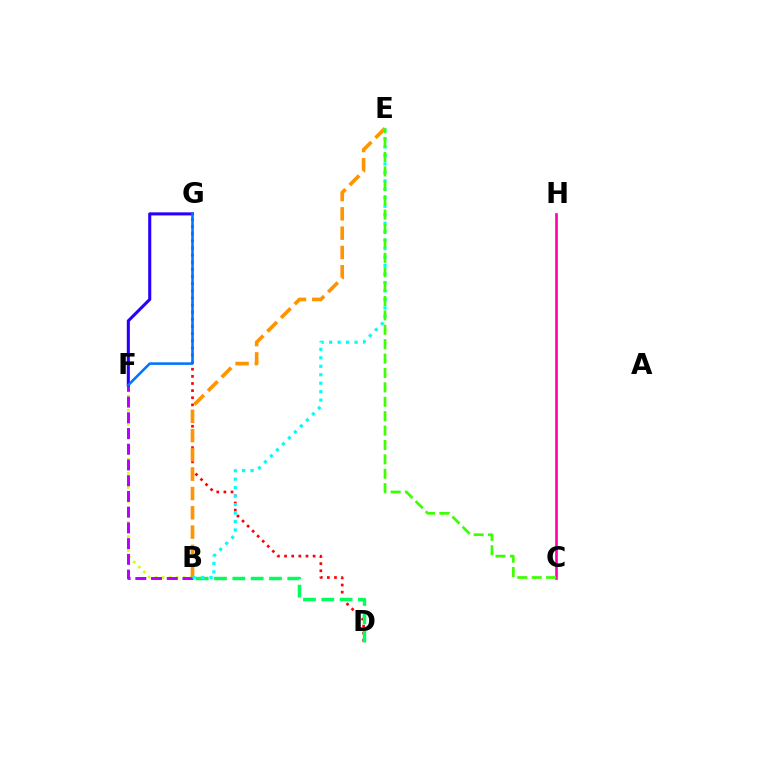{('B', 'F'): [{'color': '#d1ff00', 'line_style': 'dotted', 'thickness': 1.91}, {'color': '#b900ff', 'line_style': 'dashed', 'thickness': 2.14}], ('D', 'G'): [{'color': '#ff0000', 'line_style': 'dotted', 'thickness': 1.94}], ('B', 'D'): [{'color': '#00ff5c', 'line_style': 'dashed', 'thickness': 2.49}], ('C', 'H'): [{'color': '#ff00ac', 'line_style': 'solid', 'thickness': 1.9}], ('B', 'E'): [{'color': '#ff9400', 'line_style': 'dashed', 'thickness': 2.62}, {'color': '#00fff6', 'line_style': 'dotted', 'thickness': 2.3}], ('F', 'G'): [{'color': '#2500ff', 'line_style': 'solid', 'thickness': 2.2}, {'color': '#0074ff', 'line_style': 'solid', 'thickness': 1.85}], ('C', 'E'): [{'color': '#3dff00', 'line_style': 'dashed', 'thickness': 1.96}]}